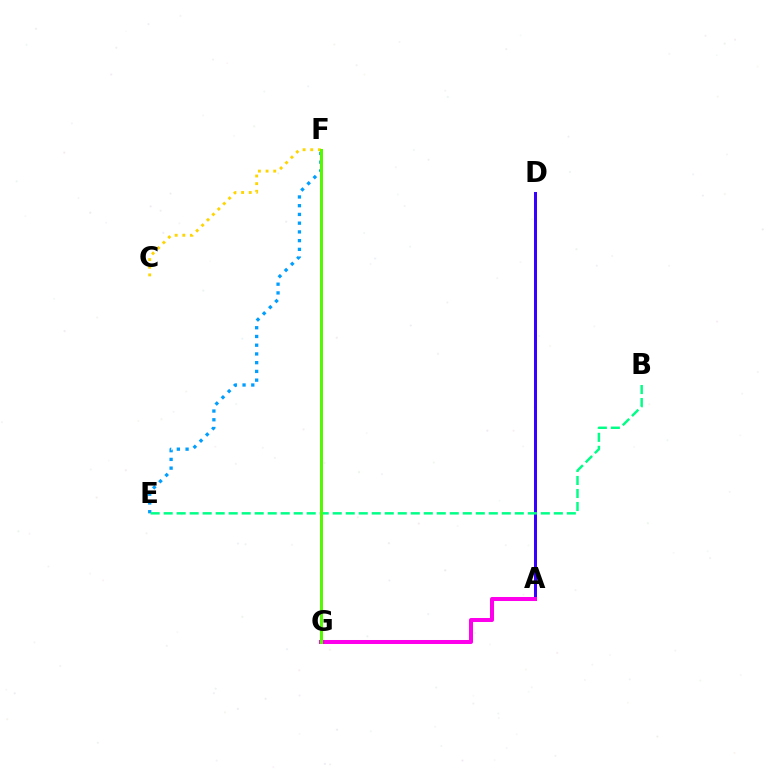{('E', 'F'): [{'color': '#009eff', 'line_style': 'dotted', 'thickness': 2.37}], ('A', 'D'): [{'color': '#3700ff', 'line_style': 'solid', 'thickness': 2.17}], ('F', 'G'): [{'color': '#ff0000', 'line_style': 'solid', 'thickness': 1.96}, {'color': '#4fff00', 'line_style': 'solid', 'thickness': 2.1}], ('A', 'G'): [{'color': '#ff00ed', 'line_style': 'solid', 'thickness': 2.89}], ('B', 'E'): [{'color': '#00ff86', 'line_style': 'dashed', 'thickness': 1.77}], ('C', 'F'): [{'color': '#ffd500', 'line_style': 'dotted', 'thickness': 2.08}]}